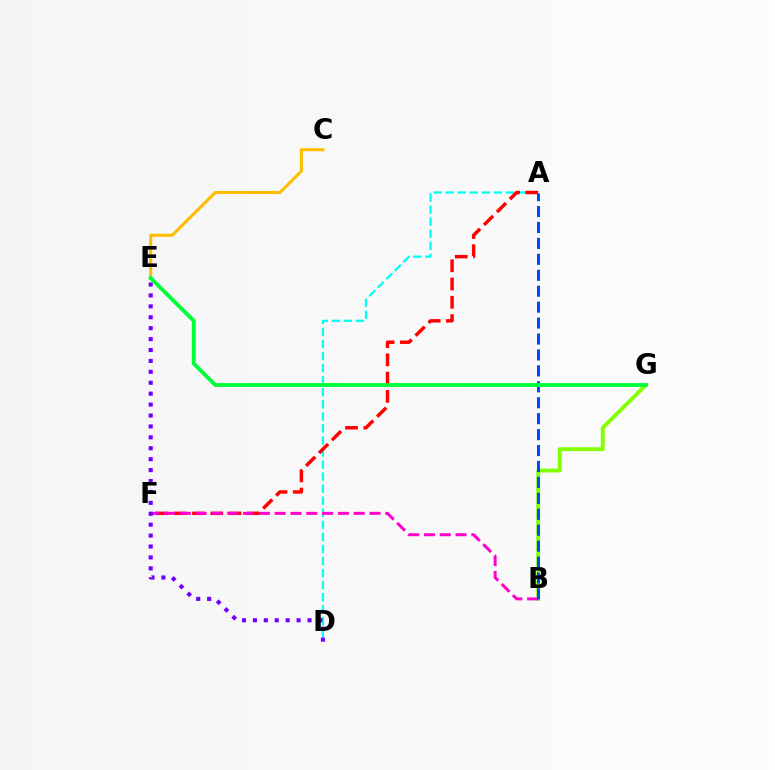{('B', 'G'): [{'color': '#84ff00', 'line_style': 'solid', 'thickness': 2.8}], ('A', 'D'): [{'color': '#00fff6', 'line_style': 'dashed', 'thickness': 1.64}], ('A', 'F'): [{'color': '#ff0000', 'line_style': 'dashed', 'thickness': 2.48}], ('C', 'E'): [{'color': '#ffbd00', 'line_style': 'solid', 'thickness': 2.19}], ('B', 'F'): [{'color': '#ff00cf', 'line_style': 'dashed', 'thickness': 2.15}], ('D', 'E'): [{'color': '#7200ff', 'line_style': 'dotted', 'thickness': 2.97}], ('A', 'B'): [{'color': '#004bff', 'line_style': 'dashed', 'thickness': 2.16}], ('E', 'G'): [{'color': '#00ff39', 'line_style': 'solid', 'thickness': 2.77}]}